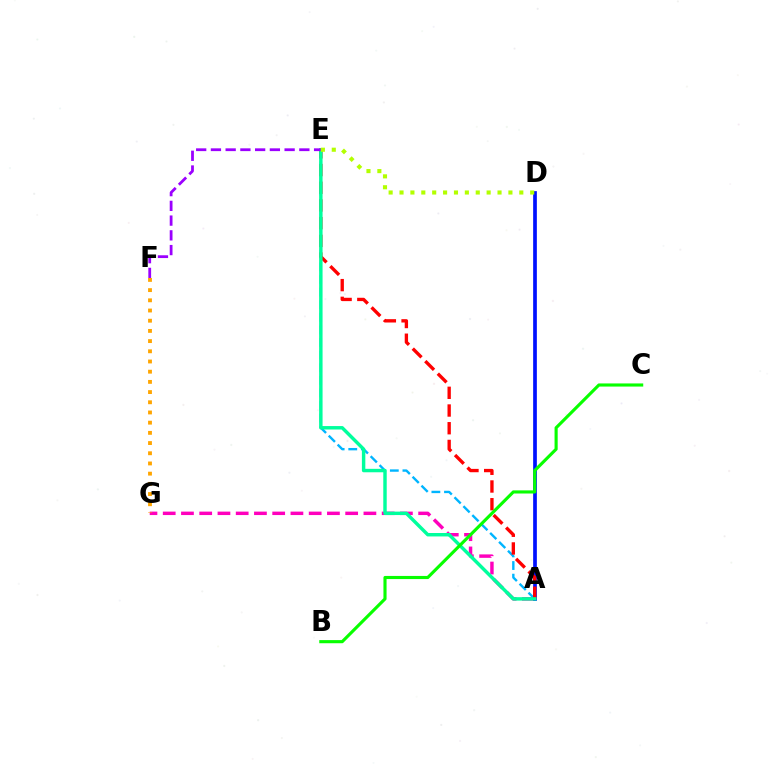{('A', 'G'): [{'color': '#ff00bd', 'line_style': 'dashed', 'thickness': 2.48}], ('A', 'E'): [{'color': '#00b5ff', 'line_style': 'dashed', 'thickness': 1.71}, {'color': '#ff0000', 'line_style': 'dashed', 'thickness': 2.41}, {'color': '#00ff9d', 'line_style': 'solid', 'thickness': 2.48}], ('A', 'D'): [{'color': '#0010ff', 'line_style': 'solid', 'thickness': 2.67}], ('B', 'C'): [{'color': '#08ff00', 'line_style': 'solid', 'thickness': 2.25}], ('E', 'F'): [{'color': '#9b00ff', 'line_style': 'dashed', 'thickness': 2.0}], ('D', 'E'): [{'color': '#b3ff00', 'line_style': 'dotted', 'thickness': 2.96}], ('F', 'G'): [{'color': '#ffa500', 'line_style': 'dotted', 'thickness': 2.77}]}